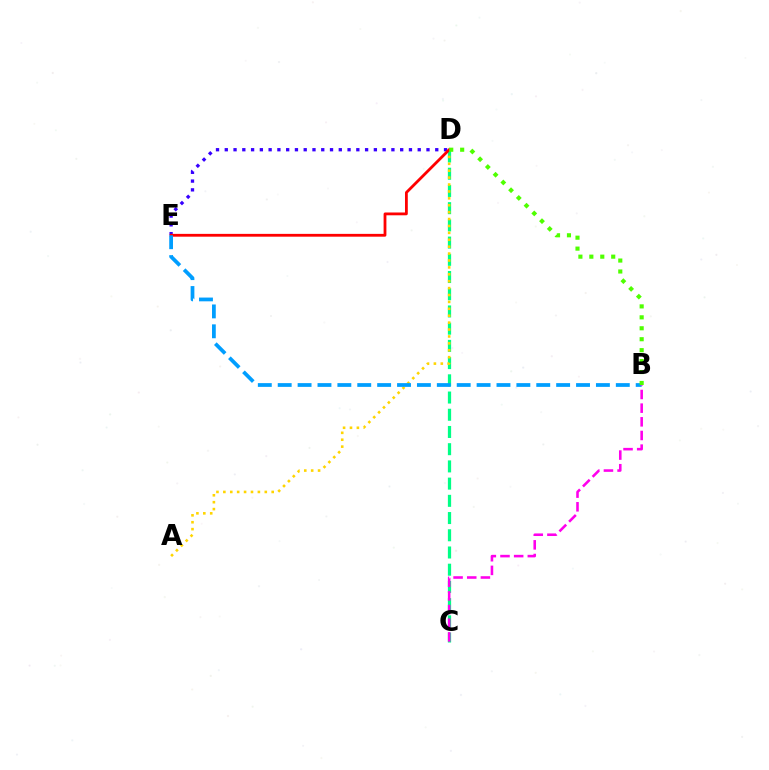{('C', 'D'): [{'color': '#00ff86', 'line_style': 'dashed', 'thickness': 2.34}], ('D', 'E'): [{'color': '#3700ff', 'line_style': 'dotted', 'thickness': 2.38}, {'color': '#ff0000', 'line_style': 'solid', 'thickness': 2.02}], ('A', 'D'): [{'color': '#ffd500', 'line_style': 'dotted', 'thickness': 1.88}], ('B', 'E'): [{'color': '#009eff', 'line_style': 'dashed', 'thickness': 2.7}], ('B', 'C'): [{'color': '#ff00ed', 'line_style': 'dashed', 'thickness': 1.86}], ('B', 'D'): [{'color': '#4fff00', 'line_style': 'dotted', 'thickness': 2.97}]}